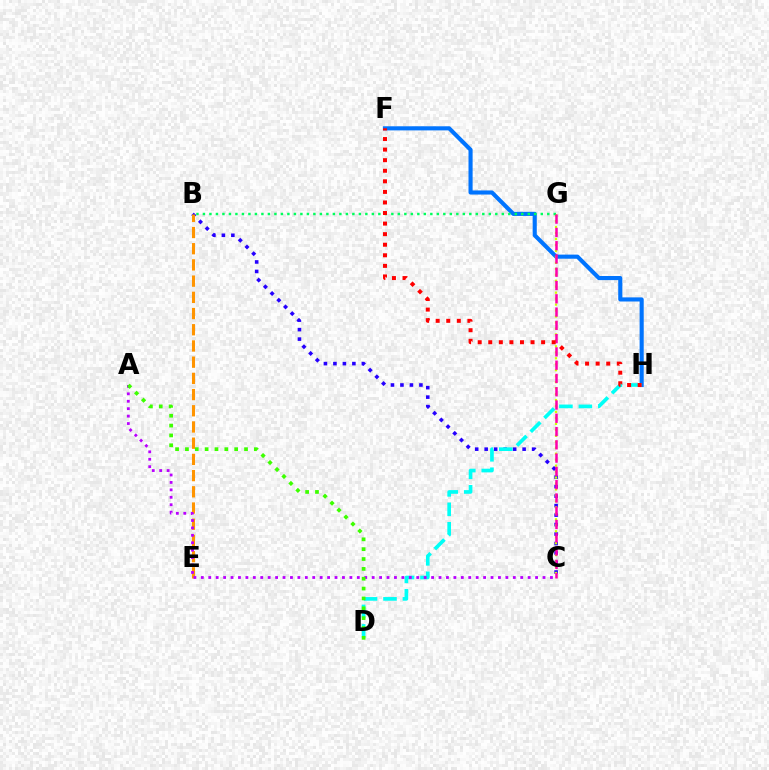{('B', 'C'): [{'color': '#2500ff', 'line_style': 'dotted', 'thickness': 2.58}], ('B', 'E'): [{'color': '#ff9400', 'line_style': 'dashed', 'thickness': 2.2}], ('F', 'H'): [{'color': '#0074ff', 'line_style': 'solid', 'thickness': 2.96}, {'color': '#ff0000', 'line_style': 'dotted', 'thickness': 2.87}], ('C', 'G'): [{'color': '#d1ff00', 'line_style': 'dotted', 'thickness': 1.62}, {'color': '#ff00ac', 'line_style': 'dashed', 'thickness': 1.8}], ('D', 'H'): [{'color': '#00fff6', 'line_style': 'dashed', 'thickness': 2.64}], ('A', 'C'): [{'color': '#b900ff', 'line_style': 'dotted', 'thickness': 2.02}], ('B', 'G'): [{'color': '#00ff5c', 'line_style': 'dotted', 'thickness': 1.77}], ('A', 'D'): [{'color': '#3dff00', 'line_style': 'dotted', 'thickness': 2.68}]}